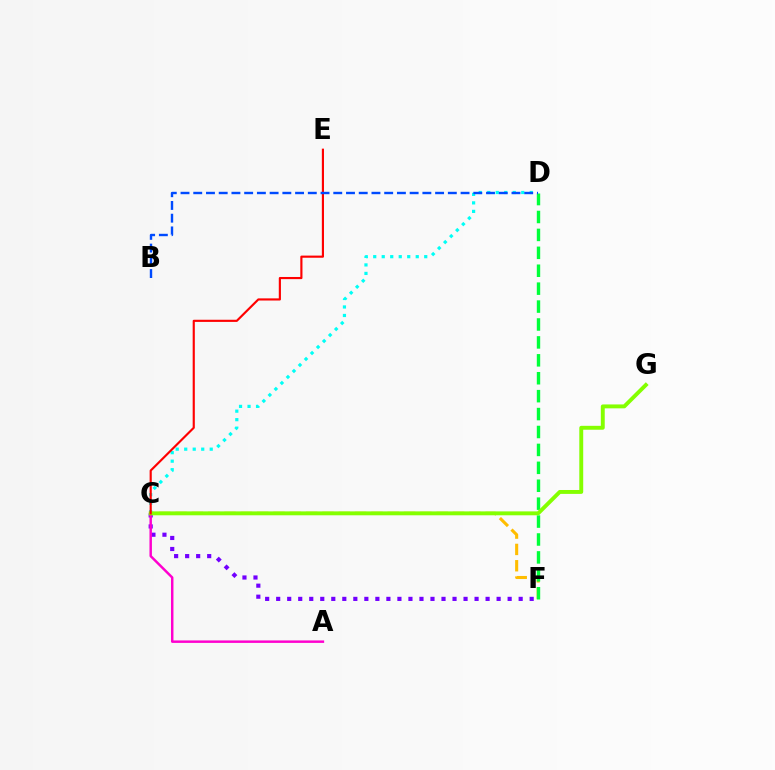{('C', 'F'): [{'color': '#7200ff', 'line_style': 'dotted', 'thickness': 2.99}, {'color': '#ffbd00', 'line_style': 'dashed', 'thickness': 2.22}], ('D', 'F'): [{'color': '#00ff39', 'line_style': 'dashed', 'thickness': 2.43}], ('A', 'C'): [{'color': '#ff00cf', 'line_style': 'solid', 'thickness': 1.78}], ('C', 'D'): [{'color': '#00fff6', 'line_style': 'dotted', 'thickness': 2.31}], ('C', 'G'): [{'color': '#84ff00', 'line_style': 'solid', 'thickness': 2.81}], ('C', 'E'): [{'color': '#ff0000', 'line_style': 'solid', 'thickness': 1.55}], ('B', 'D'): [{'color': '#004bff', 'line_style': 'dashed', 'thickness': 1.73}]}